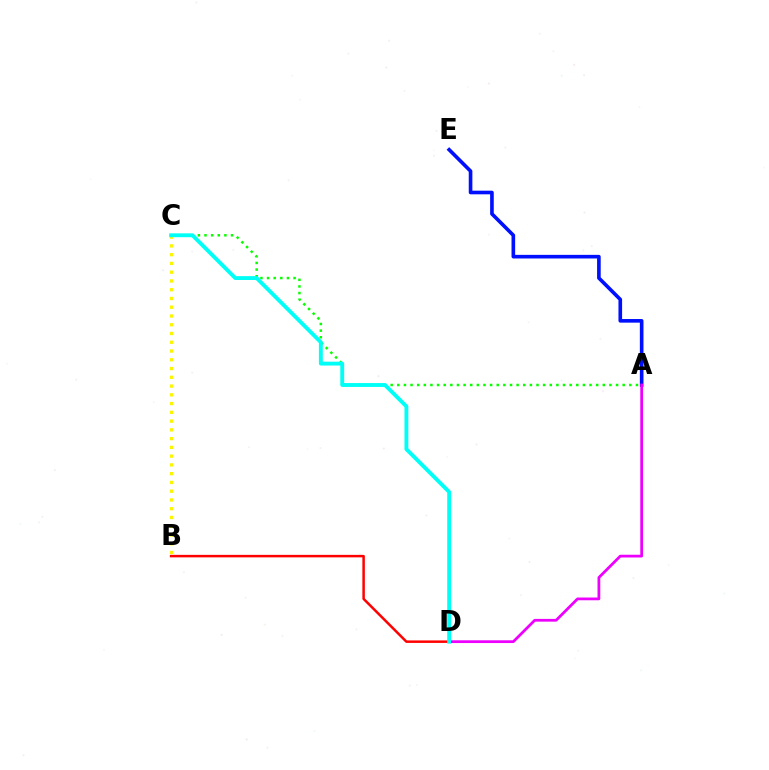{('B', 'D'): [{'color': '#ff0000', 'line_style': 'solid', 'thickness': 1.8}], ('A', 'E'): [{'color': '#0010ff', 'line_style': 'solid', 'thickness': 2.61}], ('A', 'D'): [{'color': '#ee00ff', 'line_style': 'solid', 'thickness': 1.99}], ('A', 'C'): [{'color': '#08ff00', 'line_style': 'dotted', 'thickness': 1.8}], ('B', 'C'): [{'color': '#fcf500', 'line_style': 'dotted', 'thickness': 2.38}], ('C', 'D'): [{'color': '#00fff6', 'line_style': 'solid', 'thickness': 2.79}]}